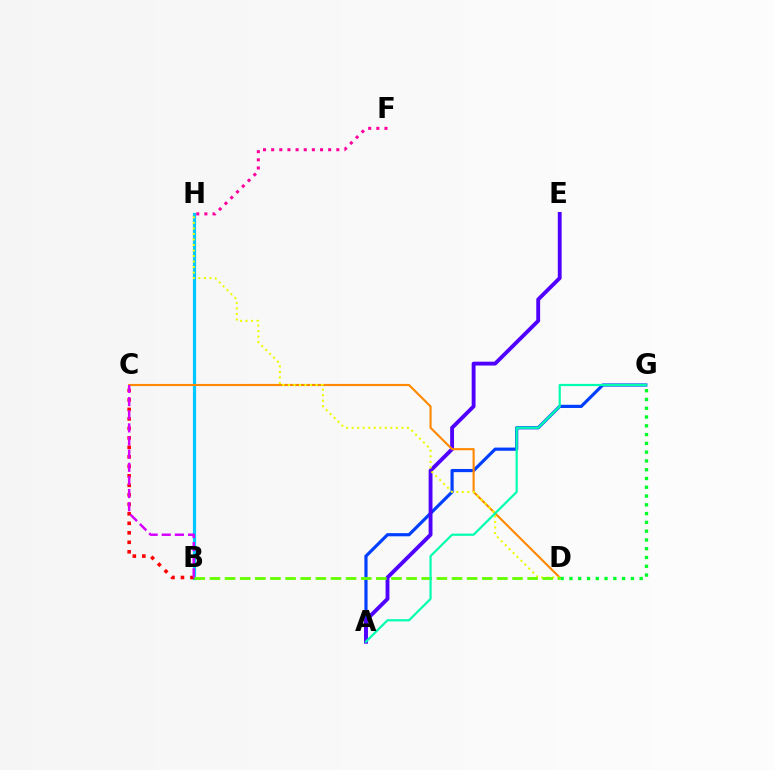{('F', 'H'): [{'color': '#ff00a0', 'line_style': 'dotted', 'thickness': 2.21}], ('A', 'G'): [{'color': '#003fff', 'line_style': 'solid', 'thickness': 2.28}, {'color': '#00ffaf', 'line_style': 'solid', 'thickness': 1.58}], ('B', 'H'): [{'color': '#00c7ff', 'line_style': 'solid', 'thickness': 2.28}], ('B', 'C'): [{'color': '#ff0000', 'line_style': 'dotted', 'thickness': 2.58}, {'color': '#d600ff', 'line_style': 'dashed', 'thickness': 1.78}], ('A', 'E'): [{'color': '#4f00ff', 'line_style': 'solid', 'thickness': 2.78}], ('C', 'D'): [{'color': '#ff8800', 'line_style': 'solid', 'thickness': 1.53}], ('D', 'H'): [{'color': '#eeff00', 'line_style': 'dotted', 'thickness': 1.5}], ('D', 'G'): [{'color': '#00ff27', 'line_style': 'dotted', 'thickness': 2.39}], ('B', 'D'): [{'color': '#66ff00', 'line_style': 'dashed', 'thickness': 2.06}]}